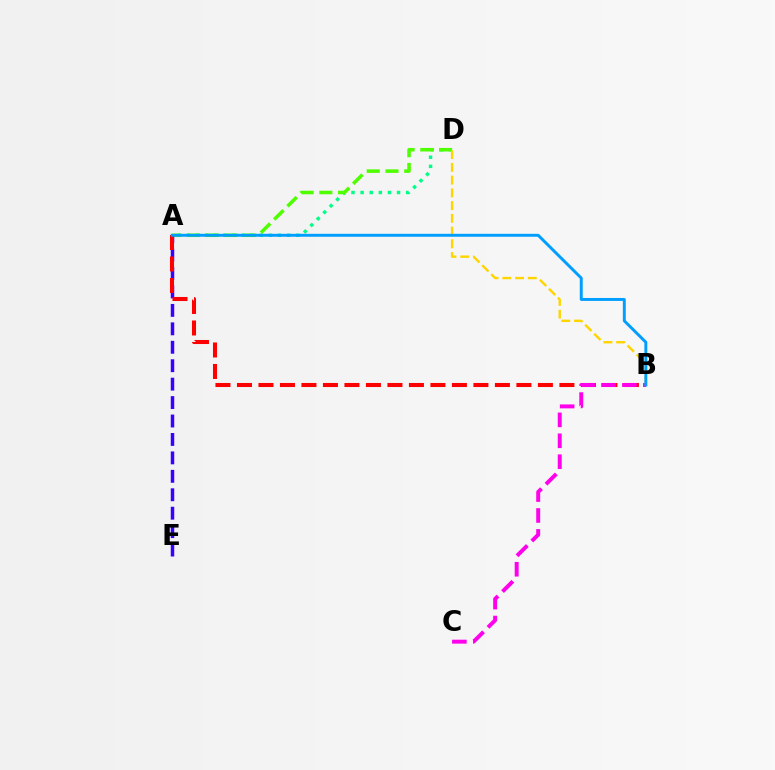{('A', 'E'): [{'color': '#3700ff', 'line_style': 'dashed', 'thickness': 2.5}], ('A', 'D'): [{'color': '#00ff86', 'line_style': 'dotted', 'thickness': 2.48}, {'color': '#4fff00', 'line_style': 'dashed', 'thickness': 2.55}], ('A', 'B'): [{'color': '#ff0000', 'line_style': 'dashed', 'thickness': 2.92}, {'color': '#009eff', 'line_style': 'solid', 'thickness': 2.11}], ('B', 'D'): [{'color': '#ffd500', 'line_style': 'dashed', 'thickness': 1.73}], ('B', 'C'): [{'color': '#ff00ed', 'line_style': 'dashed', 'thickness': 2.84}]}